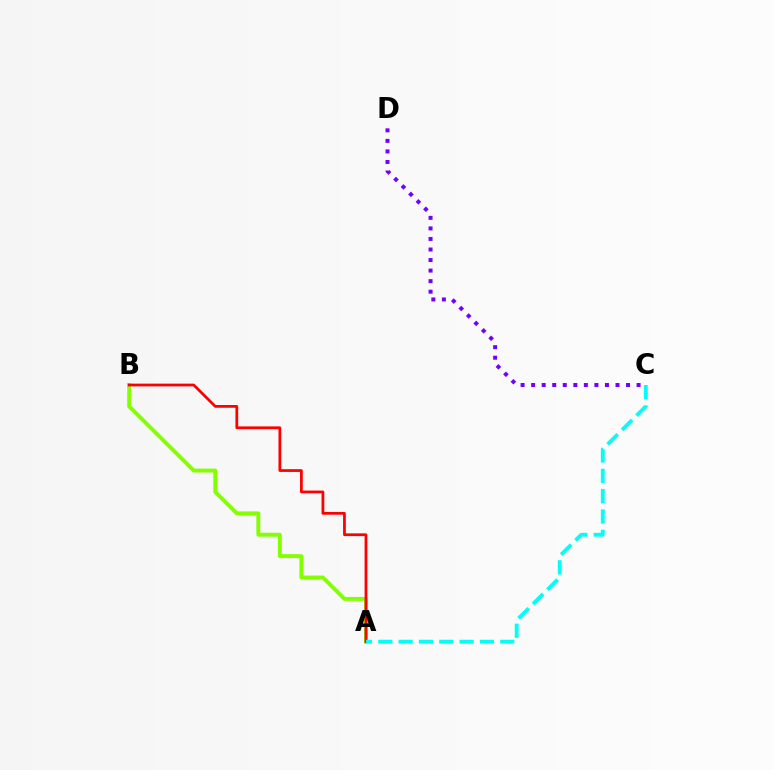{('A', 'B'): [{'color': '#84ff00', 'line_style': 'solid', 'thickness': 2.82}, {'color': '#ff0000', 'line_style': 'solid', 'thickness': 1.98}], ('A', 'C'): [{'color': '#00fff6', 'line_style': 'dashed', 'thickness': 2.76}], ('C', 'D'): [{'color': '#7200ff', 'line_style': 'dotted', 'thickness': 2.87}]}